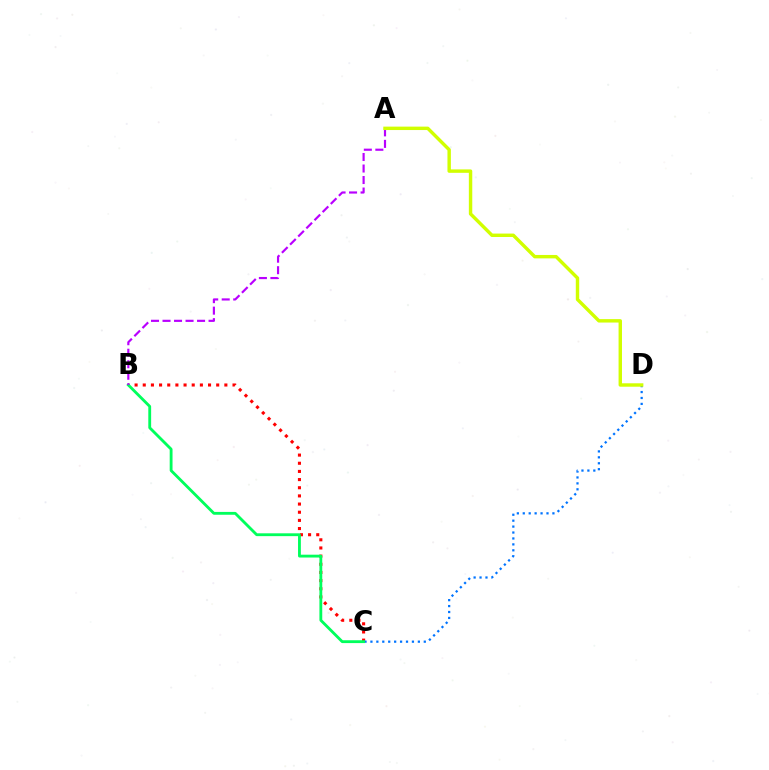{('B', 'C'): [{'color': '#ff0000', 'line_style': 'dotted', 'thickness': 2.22}, {'color': '#00ff5c', 'line_style': 'solid', 'thickness': 2.04}], ('C', 'D'): [{'color': '#0074ff', 'line_style': 'dotted', 'thickness': 1.61}], ('A', 'B'): [{'color': '#b900ff', 'line_style': 'dashed', 'thickness': 1.56}], ('A', 'D'): [{'color': '#d1ff00', 'line_style': 'solid', 'thickness': 2.46}]}